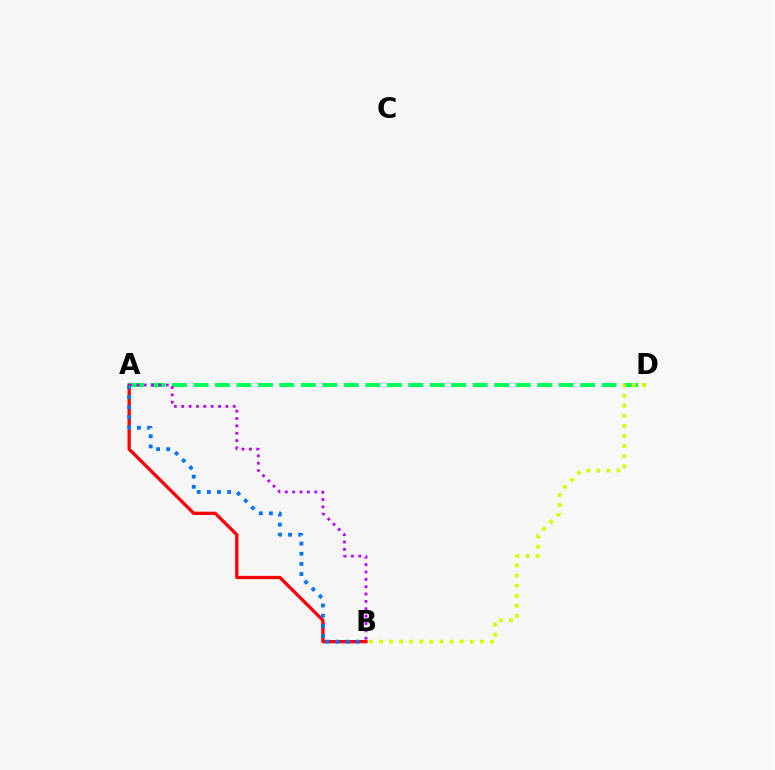{('A', 'B'): [{'color': '#ff0000', 'line_style': 'solid', 'thickness': 2.37}, {'color': '#0074ff', 'line_style': 'dotted', 'thickness': 2.75}, {'color': '#b900ff', 'line_style': 'dotted', 'thickness': 2.0}], ('A', 'D'): [{'color': '#00ff5c', 'line_style': 'dashed', 'thickness': 2.92}], ('B', 'D'): [{'color': '#d1ff00', 'line_style': 'dotted', 'thickness': 2.74}]}